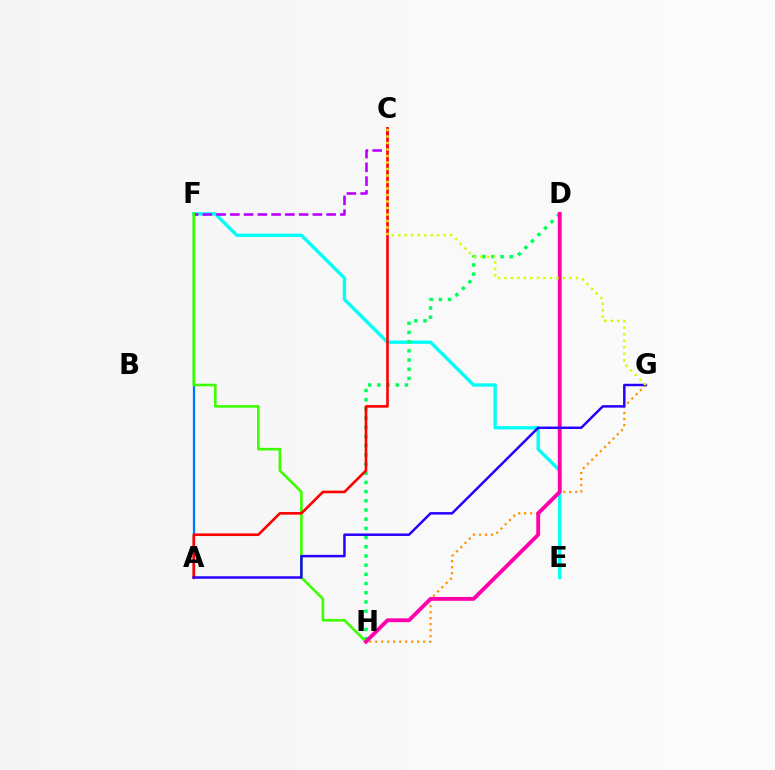{('E', 'F'): [{'color': '#00fff6', 'line_style': 'solid', 'thickness': 2.41}], ('A', 'F'): [{'color': '#0074ff', 'line_style': 'solid', 'thickness': 1.61}], ('G', 'H'): [{'color': '#ff9400', 'line_style': 'dotted', 'thickness': 1.63}], ('C', 'F'): [{'color': '#b900ff', 'line_style': 'dashed', 'thickness': 1.87}], ('D', 'H'): [{'color': '#00ff5c', 'line_style': 'dotted', 'thickness': 2.5}, {'color': '#ff00ac', 'line_style': 'solid', 'thickness': 2.78}], ('F', 'H'): [{'color': '#3dff00', 'line_style': 'solid', 'thickness': 1.88}], ('A', 'C'): [{'color': '#ff0000', 'line_style': 'solid', 'thickness': 1.88}], ('A', 'G'): [{'color': '#2500ff', 'line_style': 'solid', 'thickness': 1.78}], ('C', 'G'): [{'color': '#d1ff00', 'line_style': 'dotted', 'thickness': 1.77}]}